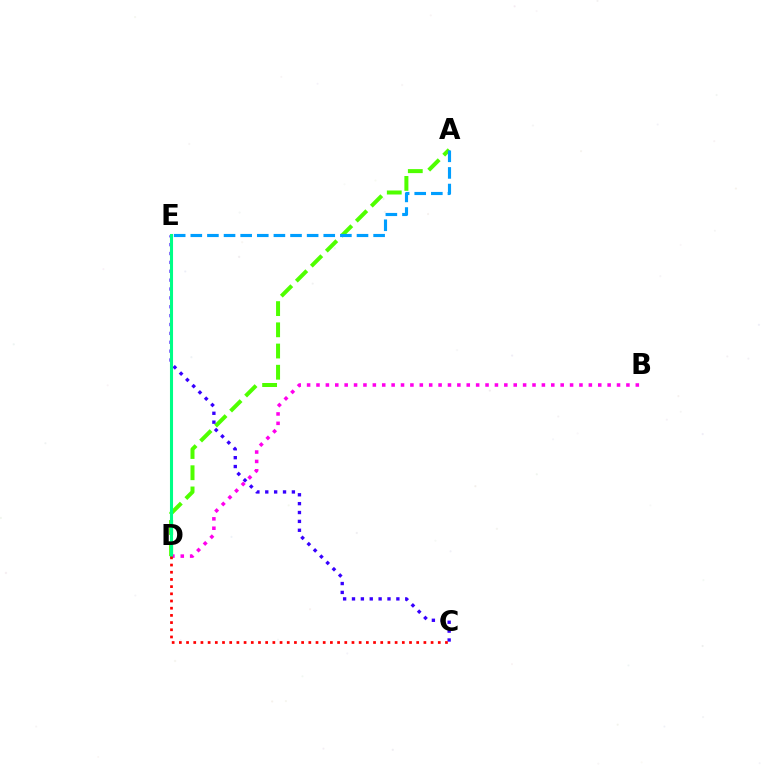{('A', 'D'): [{'color': '#4fff00', 'line_style': 'dashed', 'thickness': 2.88}], ('C', 'E'): [{'color': '#3700ff', 'line_style': 'dotted', 'thickness': 2.41}], ('D', 'E'): [{'color': '#ffd500', 'line_style': 'dotted', 'thickness': 2.06}, {'color': '#00ff86', 'line_style': 'solid', 'thickness': 2.21}], ('B', 'D'): [{'color': '#ff00ed', 'line_style': 'dotted', 'thickness': 2.55}], ('A', 'E'): [{'color': '#009eff', 'line_style': 'dashed', 'thickness': 2.26}], ('C', 'D'): [{'color': '#ff0000', 'line_style': 'dotted', 'thickness': 1.95}]}